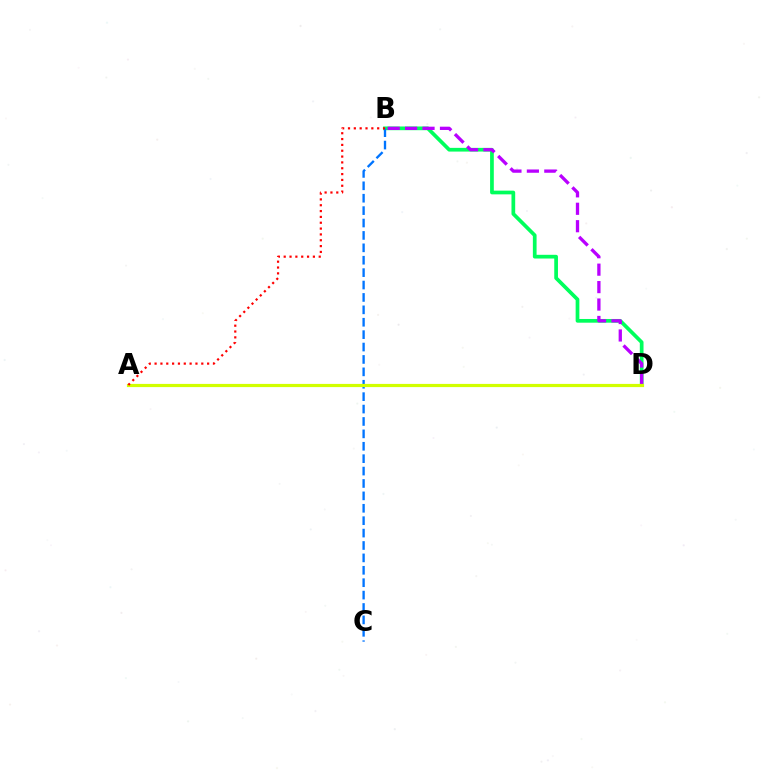{('B', 'D'): [{'color': '#00ff5c', 'line_style': 'solid', 'thickness': 2.67}, {'color': '#b900ff', 'line_style': 'dashed', 'thickness': 2.37}], ('B', 'C'): [{'color': '#0074ff', 'line_style': 'dashed', 'thickness': 1.68}], ('A', 'D'): [{'color': '#d1ff00', 'line_style': 'solid', 'thickness': 2.3}], ('A', 'B'): [{'color': '#ff0000', 'line_style': 'dotted', 'thickness': 1.59}]}